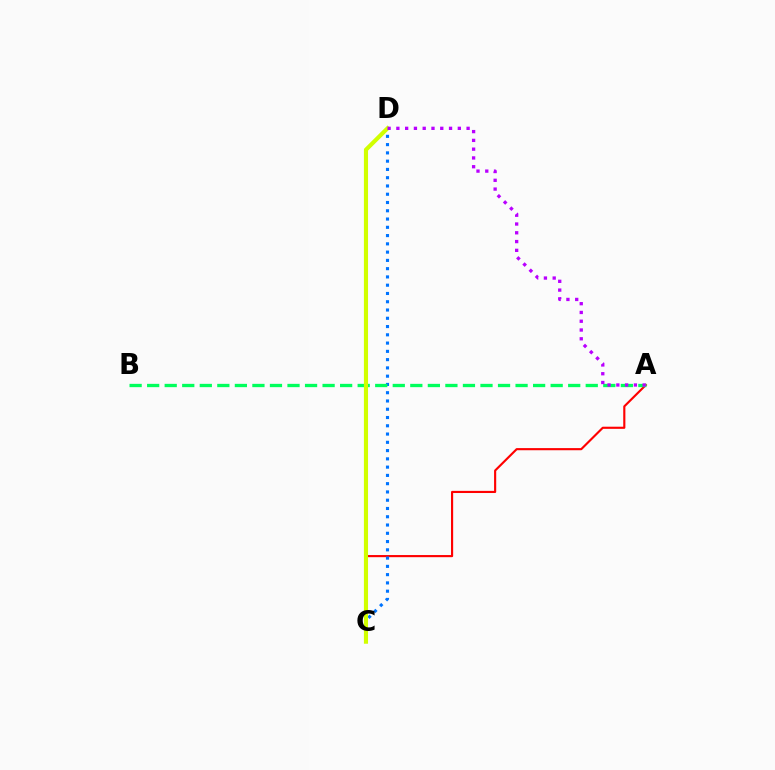{('A', 'C'): [{'color': '#ff0000', 'line_style': 'solid', 'thickness': 1.54}], ('C', 'D'): [{'color': '#0074ff', 'line_style': 'dotted', 'thickness': 2.25}, {'color': '#d1ff00', 'line_style': 'solid', 'thickness': 2.97}], ('A', 'B'): [{'color': '#00ff5c', 'line_style': 'dashed', 'thickness': 2.38}], ('A', 'D'): [{'color': '#b900ff', 'line_style': 'dotted', 'thickness': 2.39}]}